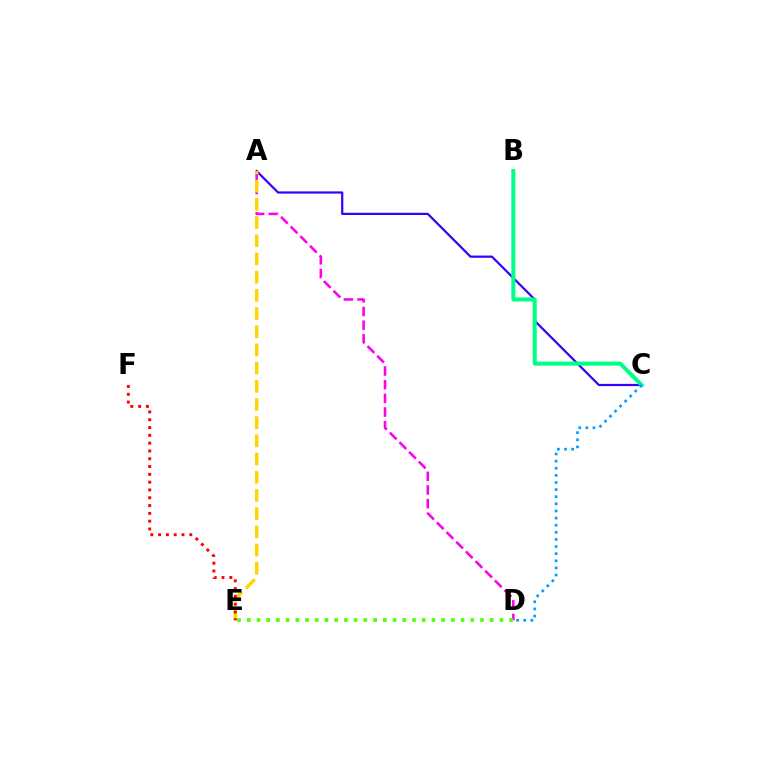{('A', 'C'): [{'color': '#3700ff', 'line_style': 'solid', 'thickness': 1.6}], ('A', 'D'): [{'color': '#ff00ed', 'line_style': 'dashed', 'thickness': 1.86}], ('B', 'C'): [{'color': '#00ff86', 'line_style': 'solid', 'thickness': 2.89}], ('A', 'E'): [{'color': '#ffd500', 'line_style': 'dashed', 'thickness': 2.47}], ('D', 'E'): [{'color': '#4fff00', 'line_style': 'dotted', 'thickness': 2.64}], ('C', 'D'): [{'color': '#009eff', 'line_style': 'dotted', 'thickness': 1.93}], ('E', 'F'): [{'color': '#ff0000', 'line_style': 'dotted', 'thickness': 2.12}]}